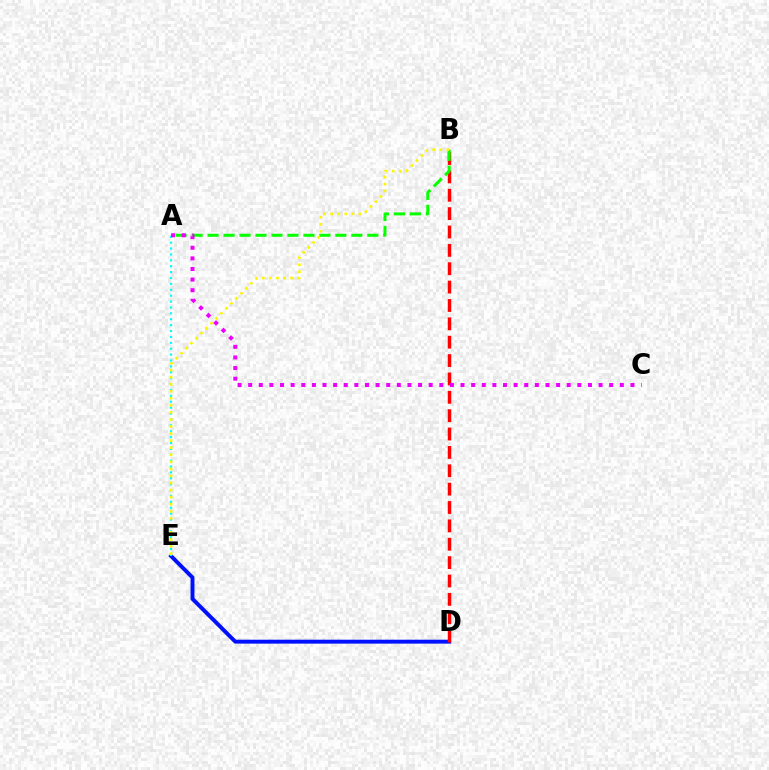{('D', 'E'): [{'color': '#0010ff', 'line_style': 'solid', 'thickness': 2.82}], ('A', 'E'): [{'color': '#00fff6', 'line_style': 'dotted', 'thickness': 1.6}], ('B', 'D'): [{'color': '#ff0000', 'line_style': 'dashed', 'thickness': 2.5}], ('A', 'B'): [{'color': '#08ff00', 'line_style': 'dashed', 'thickness': 2.17}], ('A', 'C'): [{'color': '#ee00ff', 'line_style': 'dotted', 'thickness': 2.88}], ('B', 'E'): [{'color': '#fcf500', 'line_style': 'dotted', 'thickness': 1.92}]}